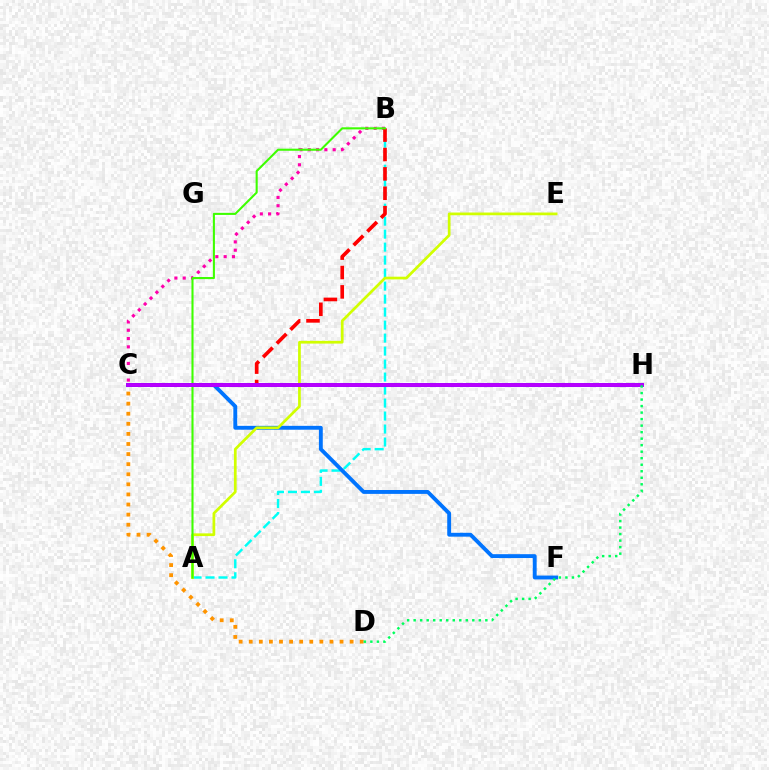{('C', 'D'): [{'color': '#ff9400', 'line_style': 'dotted', 'thickness': 2.74}], ('A', 'B'): [{'color': '#00fff6', 'line_style': 'dashed', 'thickness': 1.77}, {'color': '#3dff00', 'line_style': 'solid', 'thickness': 1.5}], ('B', 'C'): [{'color': '#ff00ac', 'line_style': 'dotted', 'thickness': 2.26}, {'color': '#ff0000', 'line_style': 'dashed', 'thickness': 2.63}], ('C', 'F'): [{'color': '#0074ff', 'line_style': 'solid', 'thickness': 2.79}], ('A', 'E'): [{'color': '#d1ff00', 'line_style': 'solid', 'thickness': 1.96}], ('C', 'H'): [{'color': '#2500ff', 'line_style': 'solid', 'thickness': 2.65}, {'color': '#b900ff', 'line_style': 'solid', 'thickness': 2.73}], ('D', 'H'): [{'color': '#00ff5c', 'line_style': 'dotted', 'thickness': 1.77}]}